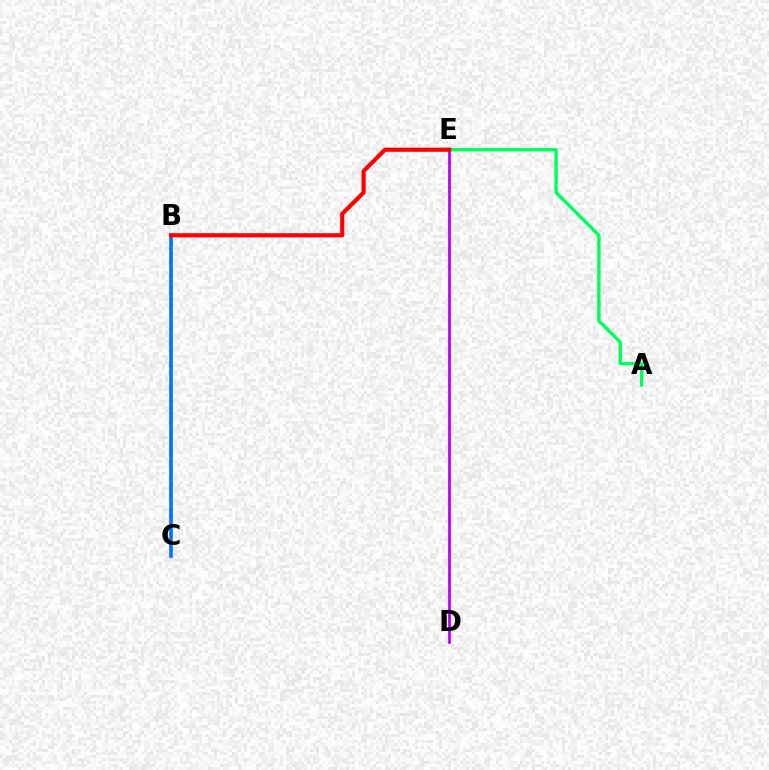{('A', 'E'): [{'color': '#00ff5c', 'line_style': 'solid', 'thickness': 2.43}], ('B', 'C'): [{'color': '#d1ff00', 'line_style': 'dashed', 'thickness': 2.18}, {'color': '#0074ff', 'line_style': 'solid', 'thickness': 2.6}], ('D', 'E'): [{'color': '#b900ff', 'line_style': 'solid', 'thickness': 1.99}], ('B', 'E'): [{'color': '#ff0000', 'line_style': 'solid', 'thickness': 2.99}]}